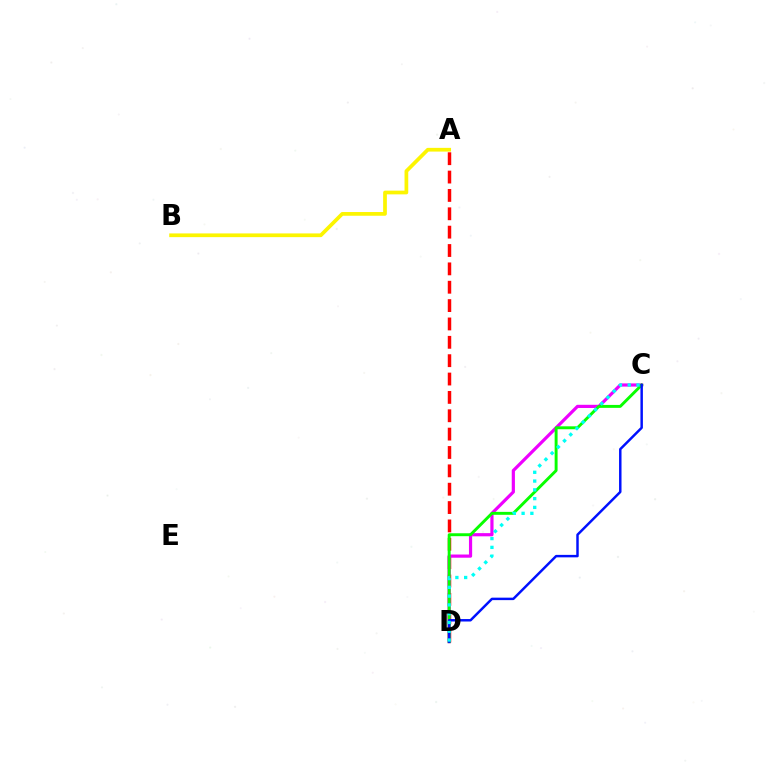{('A', 'D'): [{'color': '#ff0000', 'line_style': 'dashed', 'thickness': 2.49}], ('C', 'D'): [{'color': '#ee00ff', 'line_style': 'solid', 'thickness': 2.3}, {'color': '#08ff00', 'line_style': 'solid', 'thickness': 2.11}, {'color': '#0010ff', 'line_style': 'solid', 'thickness': 1.77}, {'color': '#00fff6', 'line_style': 'dotted', 'thickness': 2.38}], ('A', 'B'): [{'color': '#fcf500', 'line_style': 'solid', 'thickness': 2.68}]}